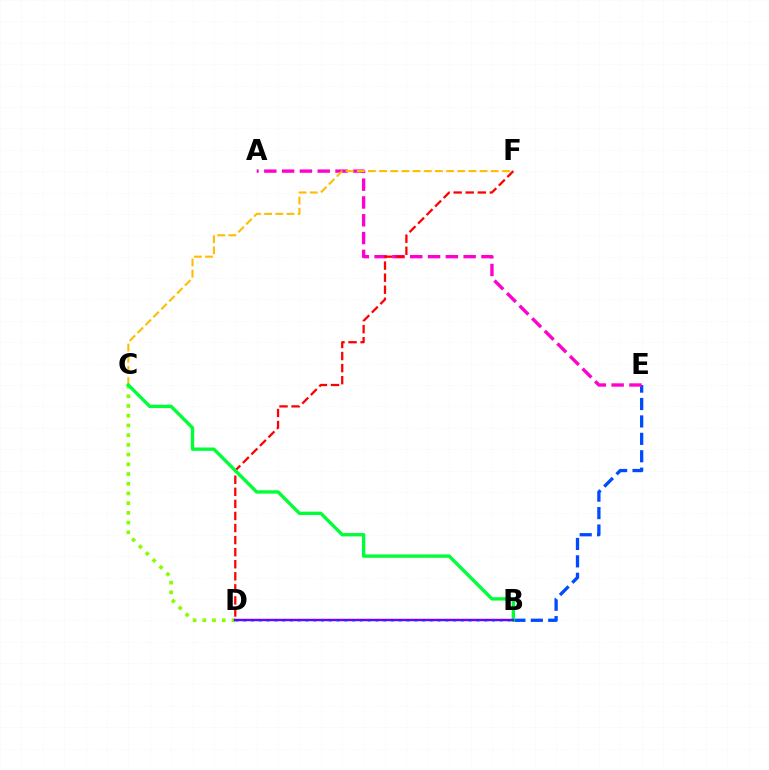{('B', 'E'): [{'color': '#004bff', 'line_style': 'dashed', 'thickness': 2.37}], ('A', 'E'): [{'color': '#ff00cf', 'line_style': 'dashed', 'thickness': 2.42}], ('D', 'F'): [{'color': '#ff0000', 'line_style': 'dashed', 'thickness': 1.64}], ('B', 'D'): [{'color': '#00fff6', 'line_style': 'dotted', 'thickness': 2.11}, {'color': '#7200ff', 'line_style': 'solid', 'thickness': 1.76}], ('C', 'D'): [{'color': '#84ff00', 'line_style': 'dotted', 'thickness': 2.64}], ('C', 'F'): [{'color': '#ffbd00', 'line_style': 'dashed', 'thickness': 1.52}], ('B', 'C'): [{'color': '#00ff39', 'line_style': 'solid', 'thickness': 2.42}]}